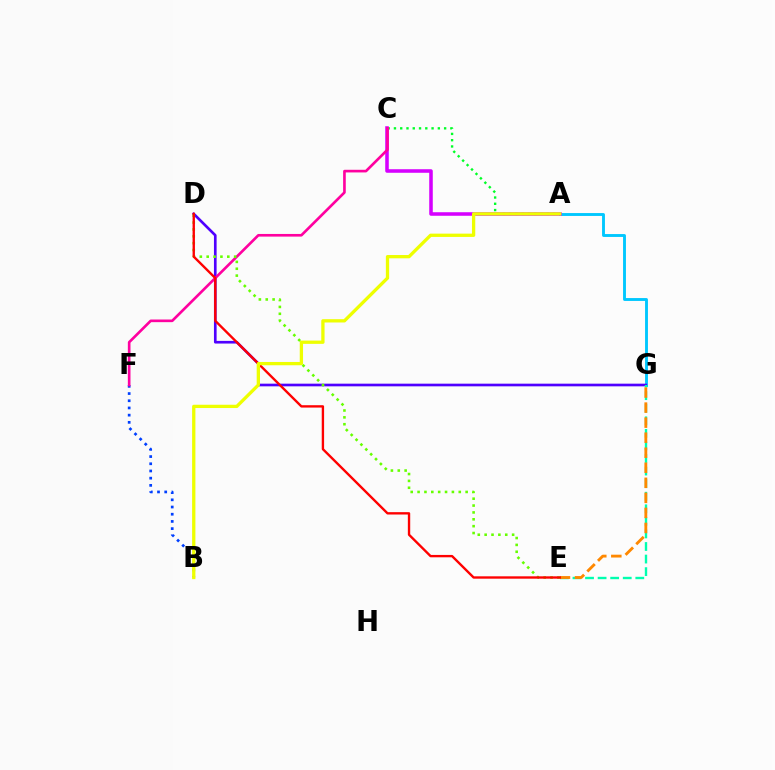{('A', 'G'): [{'color': '#00c7ff', 'line_style': 'solid', 'thickness': 2.08}], ('D', 'G'): [{'color': '#4f00ff', 'line_style': 'solid', 'thickness': 1.92}], ('A', 'C'): [{'color': '#00ff27', 'line_style': 'dotted', 'thickness': 1.7}, {'color': '#d600ff', 'line_style': 'solid', 'thickness': 2.55}], ('E', 'G'): [{'color': '#00ffaf', 'line_style': 'dashed', 'thickness': 1.71}, {'color': '#ff8800', 'line_style': 'dashed', 'thickness': 2.04}], ('B', 'F'): [{'color': '#003fff', 'line_style': 'dotted', 'thickness': 1.96}], ('C', 'F'): [{'color': '#ff00a0', 'line_style': 'solid', 'thickness': 1.91}], ('D', 'E'): [{'color': '#66ff00', 'line_style': 'dotted', 'thickness': 1.87}, {'color': '#ff0000', 'line_style': 'solid', 'thickness': 1.7}], ('A', 'B'): [{'color': '#eeff00', 'line_style': 'solid', 'thickness': 2.37}]}